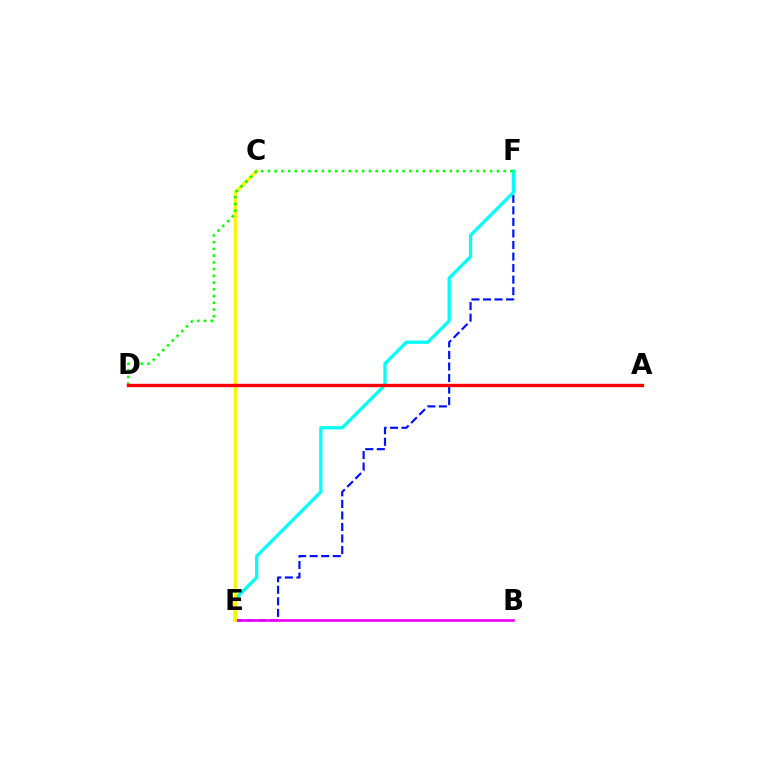{('E', 'F'): [{'color': '#0010ff', 'line_style': 'dashed', 'thickness': 1.57}, {'color': '#00fff6', 'line_style': 'solid', 'thickness': 2.34}], ('B', 'E'): [{'color': '#ee00ff', 'line_style': 'solid', 'thickness': 1.91}], ('C', 'E'): [{'color': '#fcf500', 'line_style': 'solid', 'thickness': 2.36}], ('D', 'F'): [{'color': '#08ff00', 'line_style': 'dotted', 'thickness': 1.83}], ('A', 'D'): [{'color': '#ff0000', 'line_style': 'solid', 'thickness': 2.43}]}